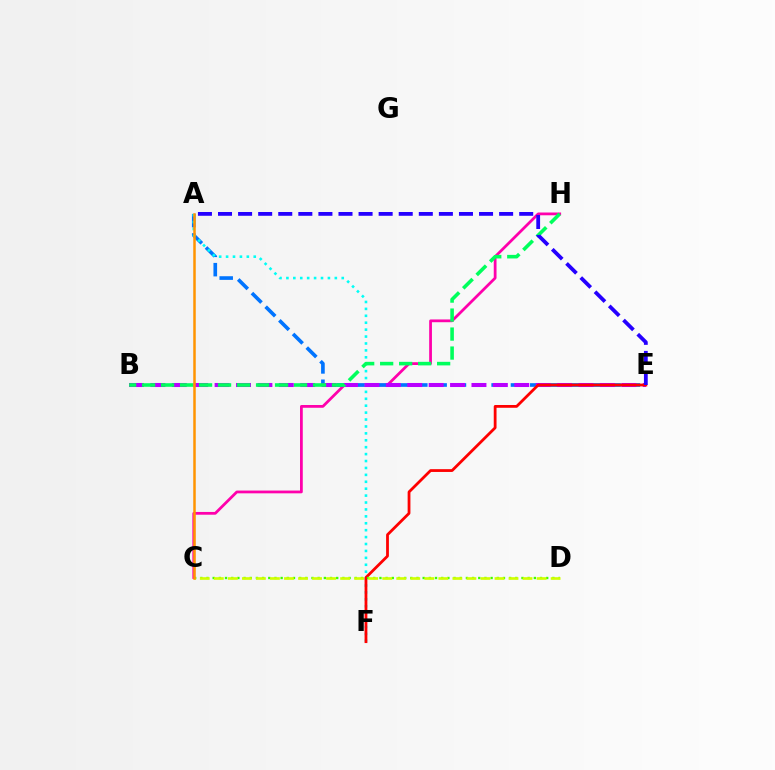{('C', 'H'): [{'color': '#ff00ac', 'line_style': 'solid', 'thickness': 1.99}], ('A', 'E'): [{'color': '#0074ff', 'line_style': 'dashed', 'thickness': 2.63}, {'color': '#2500ff', 'line_style': 'dashed', 'thickness': 2.73}], ('A', 'F'): [{'color': '#00fff6', 'line_style': 'dotted', 'thickness': 1.88}], ('B', 'E'): [{'color': '#b900ff', 'line_style': 'dashed', 'thickness': 2.91}], ('E', 'F'): [{'color': '#ff0000', 'line_style': 'solid', 'thickness': 2.01}], ('B', 'H'): [{'color': '#00ff5c', 'line_style': 'dashed', 'thickness': 2.58}], ('C', 'D'): [{'color': '#3dff00', 'line_style': 'dotted', 'thickness': 1.68}, {'color': '#d1ff00', 'line_style': 'dashed', 'thickness': 1.91}], ('A', 'C'): [{'color': '#ff9400', 'line_style': 'solid', 'thickness': 1.8}]}